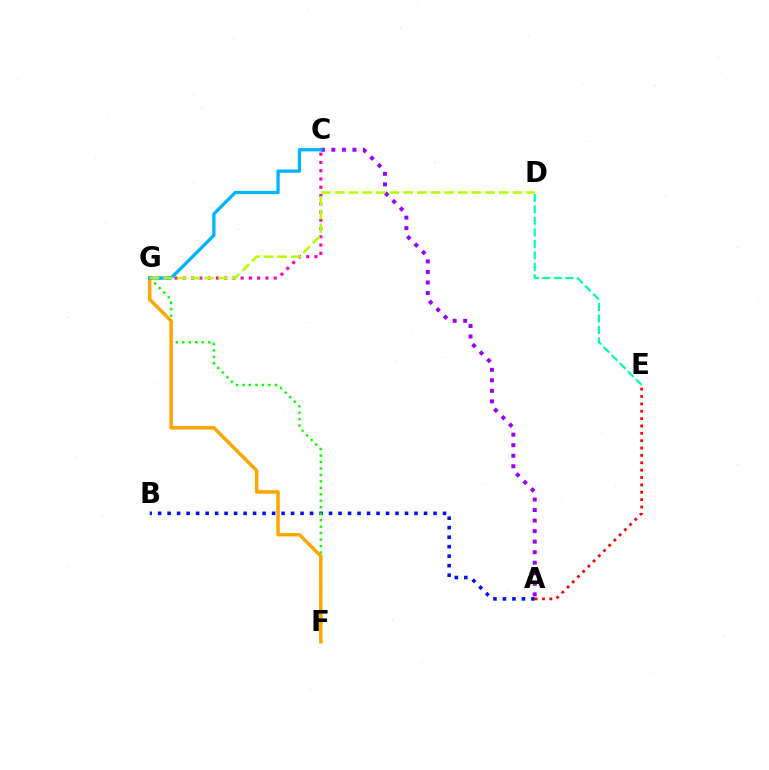{('A', 'B'): [{'color': '#0010ff', 'line_style': 'dotted', 'thickness': 2.58}], ('F', 'G'): [{'color': '#08ff00', 'line_style': 'dotted', 'thickness': 1.76}, {'color': '#ffa500', 'line_style': 'solid', 'thickness': 2.48}], ('C', 'G'): [{'color': '#ff00bd', 'line_style': 'dotted', 'thickness': 2.24}, {'color': '#00b5ff', 'line_style': 'solid', 'thickness': 2.36}], ('A', 'C'): [{'color': '#9b00ff', 'line_style': 'dotted', 'thickness': 2.86}], ('A', 'E'): [{'color': '#ff0000', 'line_style': 'dotted', 'thickness': 2.0}], ('D', 'E'): [{'color': '#00ff9d', 'line_style': 'dashed', 'thickness': 1.56}], ('D', 'G'): [{'color': '#b3ff00', 'line_style': 'dashed', 'thickness': 1.86}]}